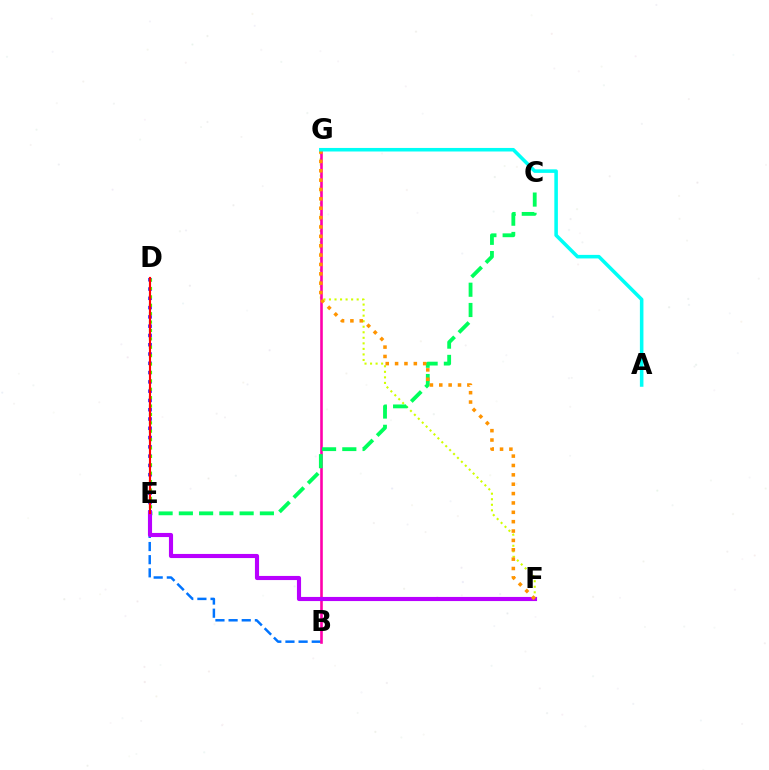{('D', 'E'): [{'color': '#2500ff', 'line_style': 'dotted', 'thickness': 2.52}, {'color': '#3dff00', 'line_style': 'dotted', 'thickness': 2.28}, {'color': '#ff0000', 'line_style': 'solid', 'thickness': 1.55}], ('B', 'E'): [{'color': '#0074ff', 'line_style': 'dashed', 'thickness': 1.79}], ('F', 'G'): [{'color': '#d1ff00', 'line_style': 'dotted', 'thickness': 1.5}, {'color': '#ff9400', 'line_style': 'dotted', 'thickness': 2.54}], ('B', 'G'): [{'color': '#ff00ac', 'line_style': 'solid', 'thickness': 1.88}], ('C', 'E'): [{'color': '#00ff5c', 'line_style': 'dashed', 'thickness': 2.75}], ('E', 'F'): [{'color': '#b900ff', 'line_style': 'solid', 'thickness': 2.96}], ('A', 'G'): [{'color': '#00fff6', 'line_style': 'solid', 'thickness': 2.56}]}